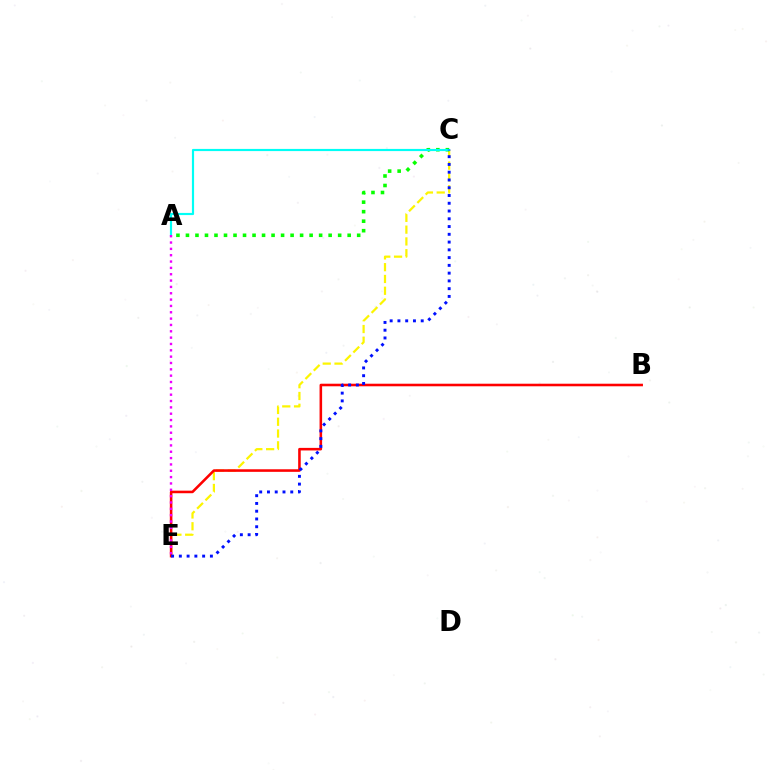{('C', 'E'): [{'color': '#fcf500', 'line_style': 'dashed', 'thickness': 1.6}, {'color': '#0010ff', 'line_style': 'dotted', 'thickness': 2.11}], ('B', 'E'): [{'color': '#ff0000', 'line_style': 'solid', 'thickness': 1.85}], ('A', 'C'): [{'color': '#08ff00', 'line_style': 'dotted', 'thickness': 2.58}, {'color': '#00fff6', 'line_style': 'solid', 'thickness': 1.56}], ('A', 'E'): [{'color': '#ee00ff', 'line_style': 'dotted', 'thickness': 1.72}]}